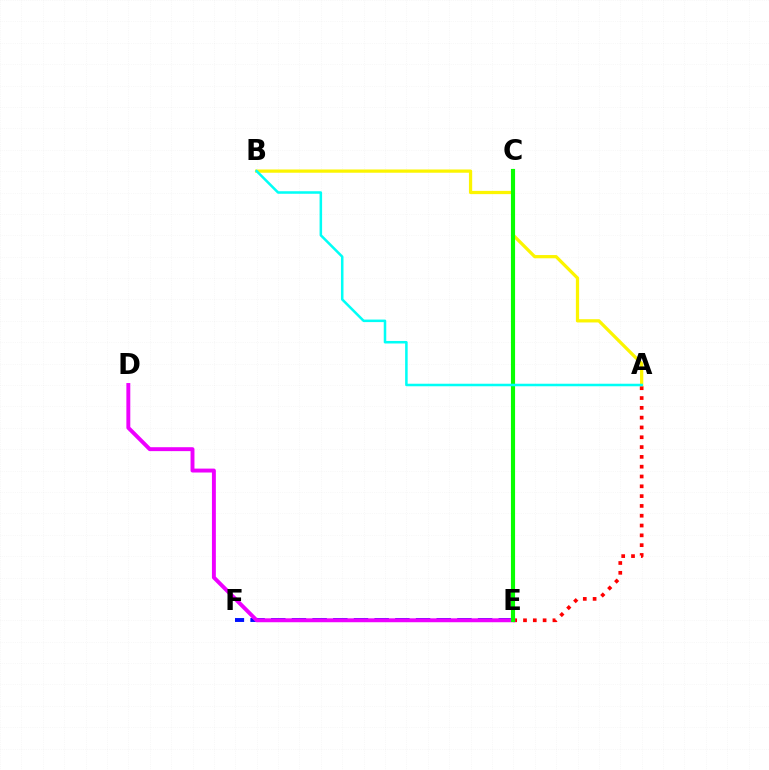{('A', 'B'): [{'color': '#fcf500', 'line_style': 'solid', 'thickness': 2.34}, {'color': '#00fff6', 'line_style': 'solid', 'thickness': 1.82}], ('A', 'E'): [{'color': '#ff0000', 'line_style': 'dotted', 'thickness': 2.66}], ('E', 'F'): [{'color': '#0010ff', 'line_style': 'dashed', 'thickness': 2.81}], ('D', 'E'): [{'color': '#ee00ff', 'line_style': 'solid', 'thickness': 2.82}], ('C', 'E'): [{'color': '#08ff00', 'line_style': 'solid', 'thickness': 2.98}]}